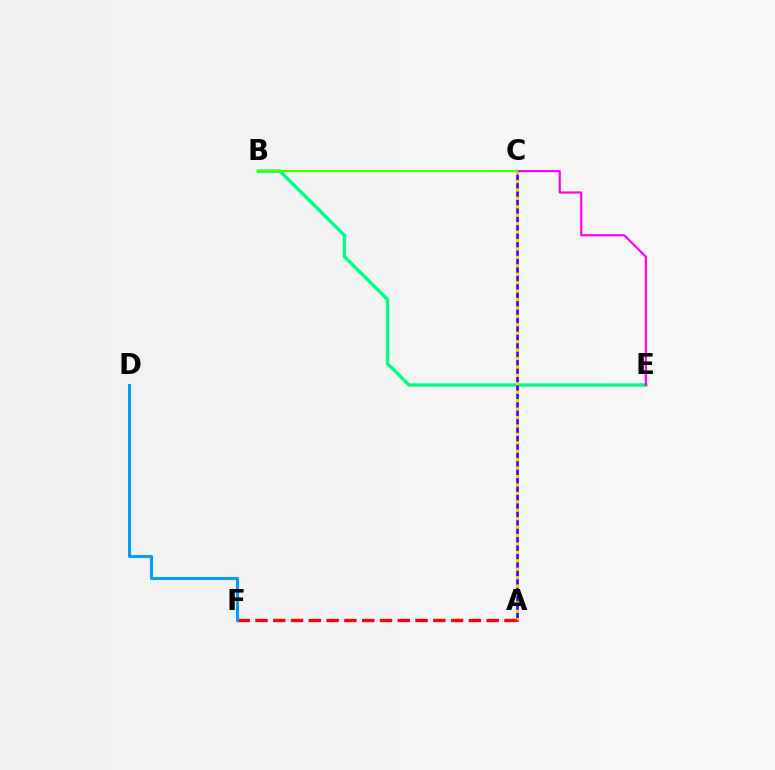{('B', 'E'): [{'color': '#00ff86', 'line_style': 'solid', 'thickness': 2.44}], ('A', 'C'): [{'color': '#3700ff', 'line_style': 'solid', 'thickness': 1.88}, {'color': '#ffd500', 'line_style': 'dotted', 'thickness': 2.29}], ('C', 'E'): [{'color': '#ff00ed', 'line_style': 'solid', 'thickness': 1.56}], ('A', 'F'): [{'color': '#ff0000', 'line_style': 'dashed', 'thickness': 2.42}], ('D', 'F'): [{'color': '#009eff', 'line_style': 'solid', 'thickness': 2.2}], ('B', 'C'): [{'color': '#4fff00', 'line_style': 'solid', 'thickness': 1.63}]}